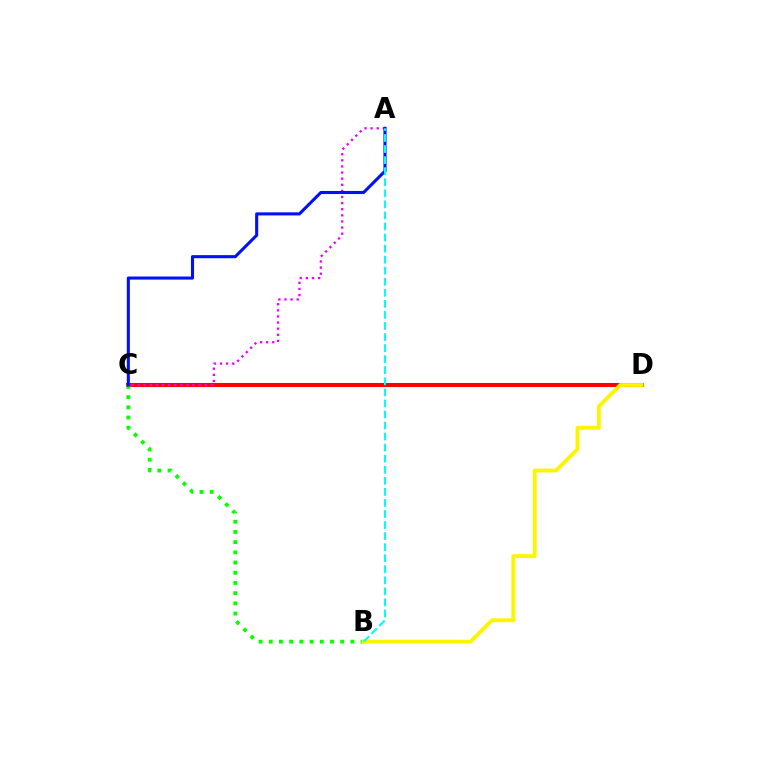{('C', 'D'): [{'color': '#ff0000', 'line_style': 'solid', 'thickness': 2.91}], ('B', 'C'): [{'color': '#08ff00', 'line_style': 'dotted', 'thickness': 2.77}], ('B', 'D'): [{'color': '#fcf500', 'line_style': 'solid', 'thickness': 2.78}], ('A', 'C'): [{'color': '#ee00ff', 'line_style': 'dotted', 'thickness': 1.66}, {'color': '#0010ff', 'line_style': 'solid', 'thickness': 2.22}], ('A', 'B'): [{'color': '#00fff6', 'line_style': 'dashed', 'thickness': 1.5}]}